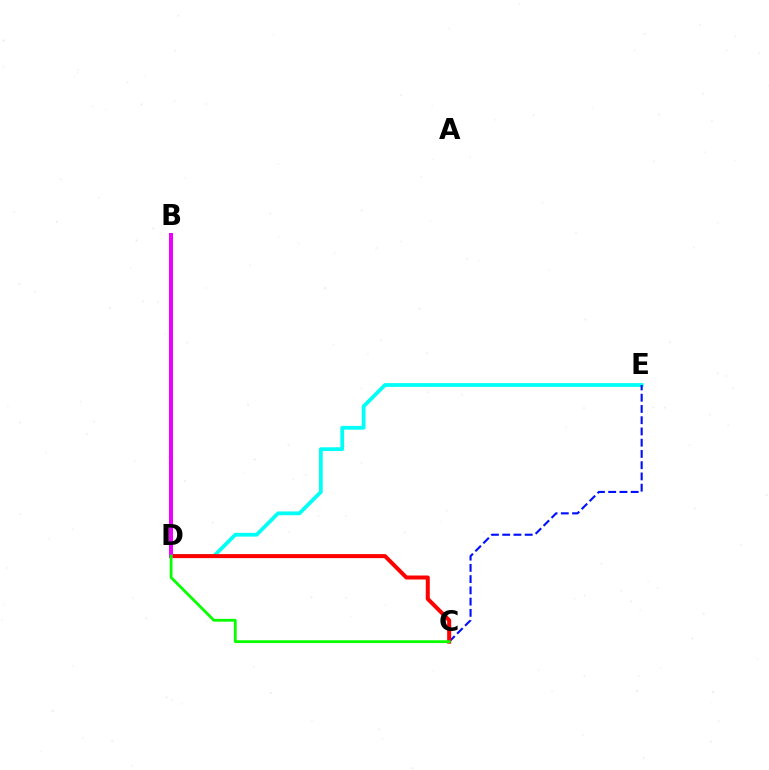{('D', 'E'): [{'color': '#00fff6', 'line_style': 'solid', 'thickness': 2.72}], ('C', 'E'): [{'color': '#0010ff', 'line_style': 'dashed', 'thickness': 1.53}], ('C', 'D'): [{'color': '#ff0000', 'line_style': 'solid', 'thickness': 2.89}, {'color': '#08ff00', 'line_style': 'solid', 'thickness': 2.02}], ('B', 'D'): [{'color': '#fcf500', 'line_style': 'solid', 'thickness': 1.67}, {'color': '#ee00ff', 'line_style': 'solid', 'thickness': 2.88}]}